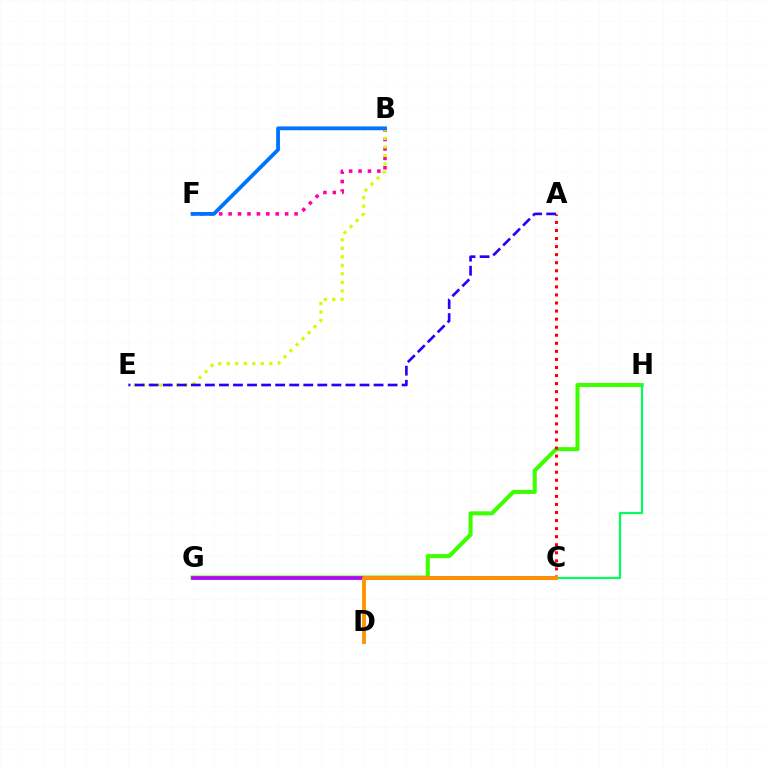{('B', 'F'): [{'color': '#ff00ac', 'line_style': 'dotted', 'thickness': 2.56}, {'color': '#0074ff', 'line_style': 'solid', 'thickness': 2.74}], ('C', 'G'): [{'color': '#00fff6', 'line_style': 'solid', 'thickness': 2.56}, {'color': '#b900ff', 'line_style': 'solid', 'thickness': 2.63}], ('G', 'H'): [{'color': '#3dff00', 'line_style': 'solid', 'thickness': 2.91}], ('A', 'C'): [{'color': '#ff0000', 'line_style': 'dotted', 'thickness': 2.19}], ('B', 'E'): [{'color': '#d1ff00', 'line_style': 'dotted', 'thickness': 2.31}], ('A', 'E'): [{'color': '#2500ff', 'line_style': 'dashed', 'thickness': 1.91}], ('C', 'H'): [{'color': '#00ff5c', 'line_style': 'solid', 'thickness': 1.57}], ('C', 'D'): [{'color': '#ff9400', 'line_style': 'solid', 'thickness': 2.79}]}